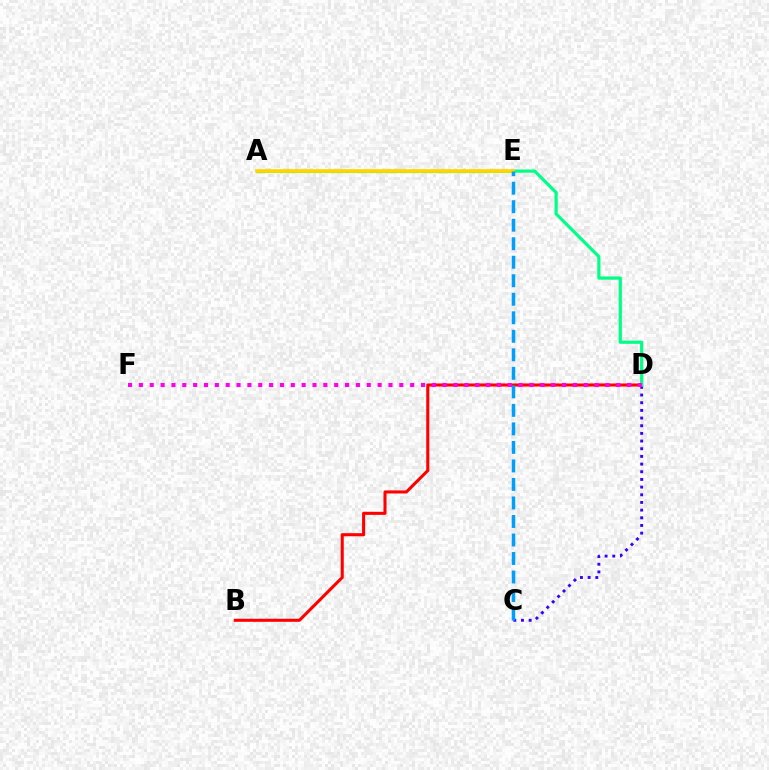{('C', 'D'): [{'color': '#3700ff', 'line_style': 'dotted', 'thickness': 2.08}], ('A', 'E'): [{'color': '#4fff00', 'line_style': 'solid', 'thickness': 2.24}, {'color': '#ffd500', 'line_style': 'solid', 'thickness': 2.6}], ('B', 'D'): [{'color': '#ff0000', 'line_style': 'solid', 'thickness': 2.21}], ('D', 'E'): [{'color': '#00ff86', 'line_style': 'solid', 'thickness': 2.3}], ('D', 'F'): [{'color': '#ff00ed', 'line_style': 'dotted', 'thickness': 2.95}], ('C', 'E'): [{'color': '#009eff', 'line_style': 'dashed', 'thickness': 2.52}]}